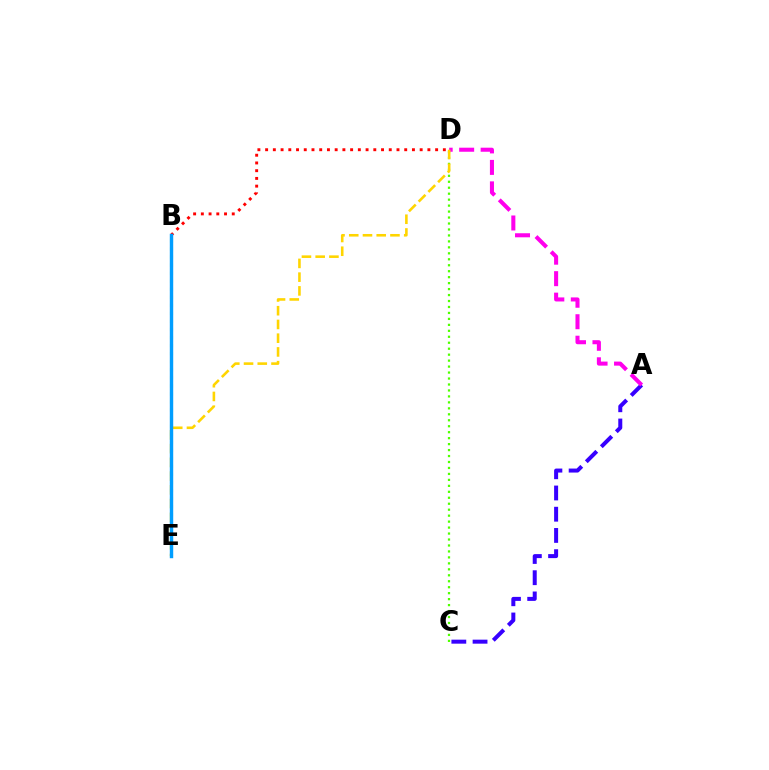{('C', 'D'): [{'color': '#4fff00', 'line_style': 'dotted', 'thickness': 1.62}], ('B', 'E'): [{'color': '#00ff86', 'line_style': 'dotted', 'thickness': 2.19}, {'color': '#009eff', 'line_style': 'solid', 'thickness': 2.46}], ('A', 'C'): [{'color': '#3700ff', 'line_style': 'dashed', 'thickness': 2.88}], ('A', 'D'): [{'color': '#ff00ed', 'line_style': 'dashed', 'thickness': 2.92}], ('B', 'D'): [{'color': '#ff0000', 'line_style': 'dotted', 'thickness': 2.1}], ('D', 'E'): [{'color': '#ffd500', 'line_style': 'dashed', 'thickness': 1.87}]}